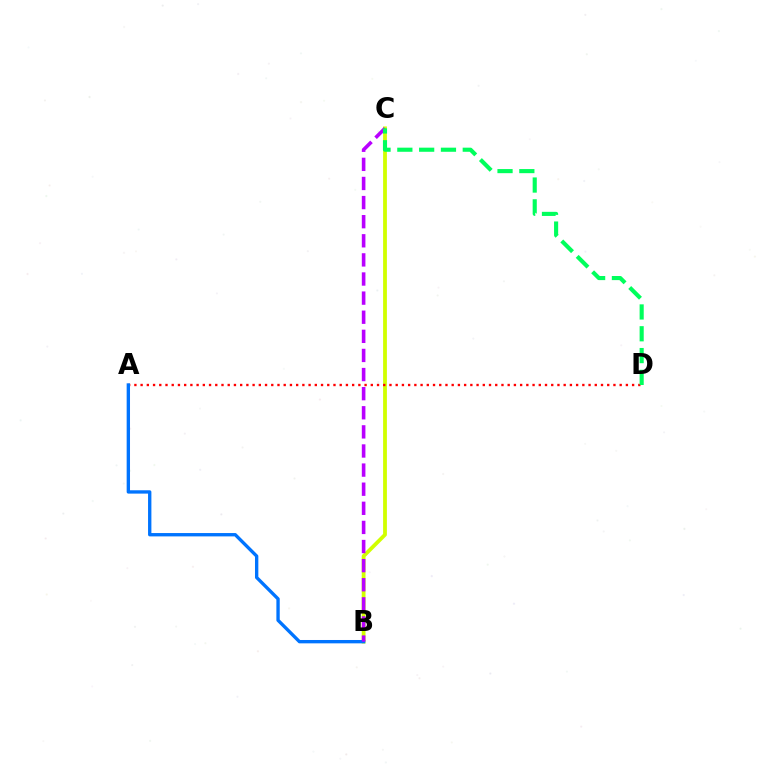{('B', 'C'): [{'color': '#d1ff00', 'line_style': 'solid', 'thickness': 2.73}, {'color': '#b900ff', 'line_style': 'dashed', 'thickness': 2.6}], ('A', 'D'): [{'color': '#ff0000', 'line_style': 'dotted', 'thickness': 1.69}], ('A', 'B'): [{'color': '#0074ff', 'line_style': 'solid', 'thickness': 2.41}], ('C', 'D'): [{'color': '#00ff5c', 'line_style': 'dashed', 'thickness': 2.96}]}